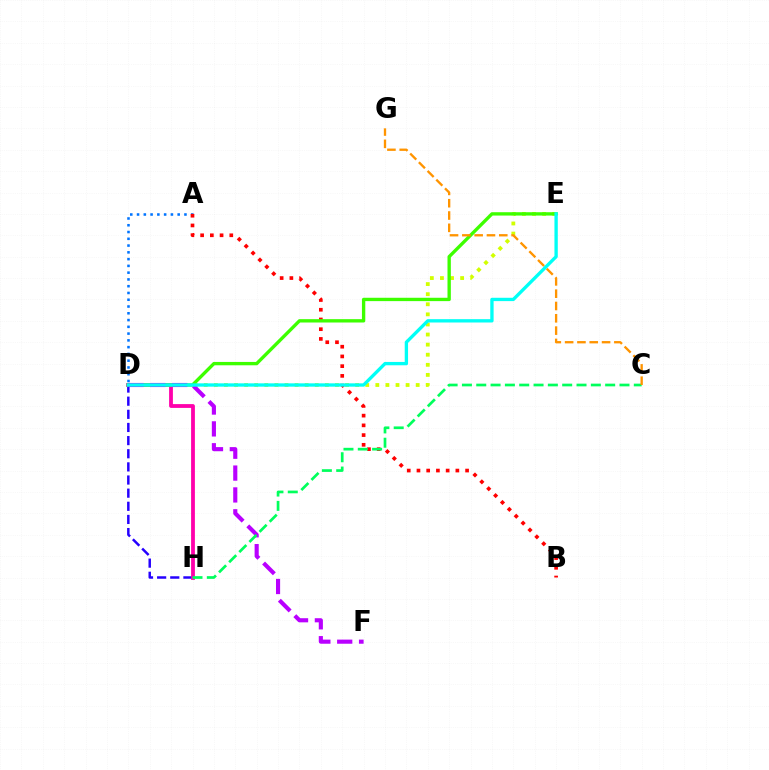{('D', 'E'): [{'color': '#d1ff00', 'line_style': 'dotted', 'thickness': 2.74}, {'color': '#3dff00', 'line_style': 'solid', 'thickness': 2.41}, {'color': '#00fff6', 'line_style': 'solid', 'thickness': 2.4}], ('D', 'H'): [{'color': '#2500ff', 'line_style': 'dashed', 'thickness': 1.78}, {'color': '#ff00ac', 'line_style': 'solid', 'thickness': 2.74}], ('A', 'D'): [{'color': '#0074ff', 'line_style': 'dotted', 'thickness': 1.84}], ('A', 'B'): [{'color': '#ff0000', 'line_style': 'dotted', 'thickness': 2.64}], ('D', 'F'): [{'color': '#b900ff', 'line_style': 'dashed', 'thickness': 2.97}], ('C', 'H'): [{'color': '#00ff5c', 'line_style': 'dashed', 'thickness': 1.95}], ('C', 'G'): [{'color': '#ff9400', 'line_style': 'dashed', 'thickness': 1.67}]}